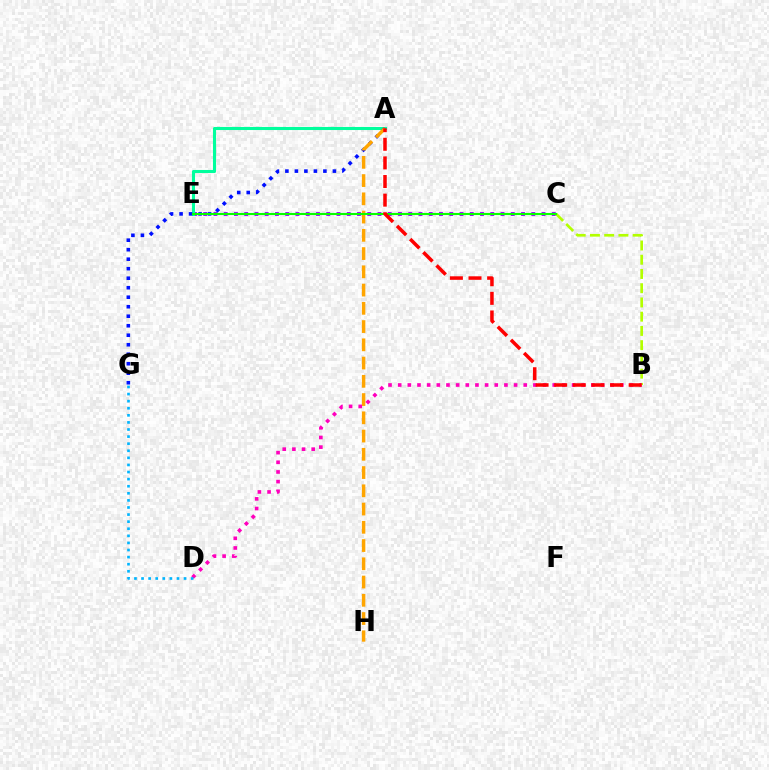{('C', 'E'): [{'color': '#9b00ff', 'line_style': 'dotted', 'thickness': 2.79}, {'color': '#08ff00', 'line_style': 'solid', 'thickness': 1.51}], ('A', 'E'): [{'color': '#00ff9d', 'line_style': 'solid', 'thickness': 2.21}], ('A', 'G'): [{'color': '#0010ff', 'line_style': 'dotted', 'thickness': 2.58}], ('A', 'H'): [{'color': '#ffa500', 'line_style': 'dashed', 'thickness': 2.48}], ('B', 'C'): [{'color': '#b3ff00', 'line_style': 'dashed', 'thickness': 1.93}], ('B', 'D'): [{'color': '#ff00bd', 'line_style': 'dotted', 'thickness': 2.62}], ('D', 'G'): [{'color': '#00b5ff', 'line_style': 'dotted', 'thickness': 1.93}], ('A', 'B'): [{'color': '#ff0000', 'line_style': 'dashed', 'thickness': 2.53}]}